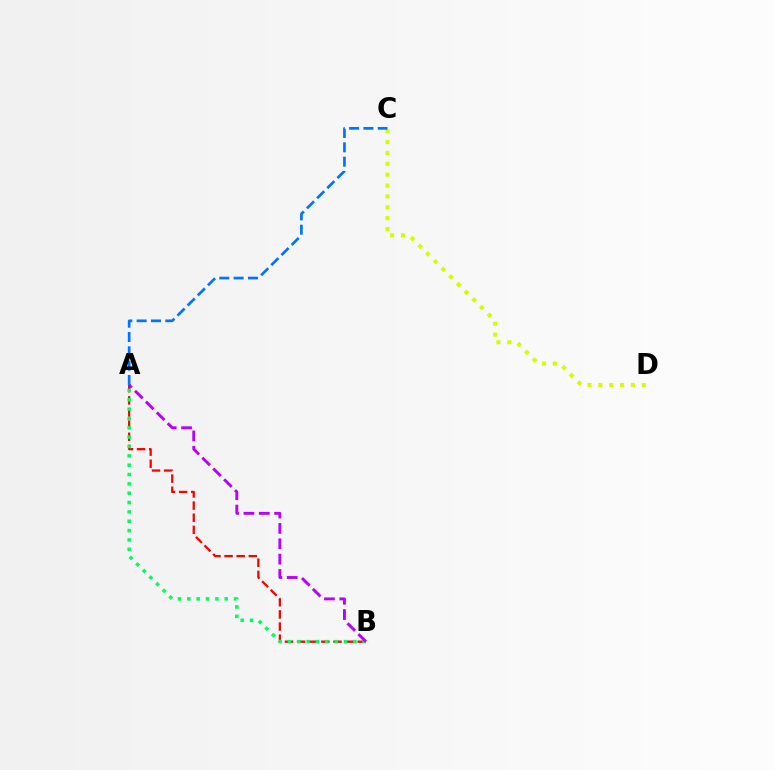{('A', 'B'): [{'color': '#ff0000', 'line_style': 'dashed', 'thickness': 1.65}, {'color': '#00ff5c', 'line_style': 'dotted', 'thickness': 2.54}, {'color': '#b900ff', 'line_style': 'dashed', 'thickness': 2.09}], ('C', 'D'): [{'color': '#d1ff00', 'line_style': 'dotted', 'thickness': 2.95}], ('A', 'C'): [{'color': '#0074ff', 'line_style': 'dashed', 'thickness': 1.95}]}